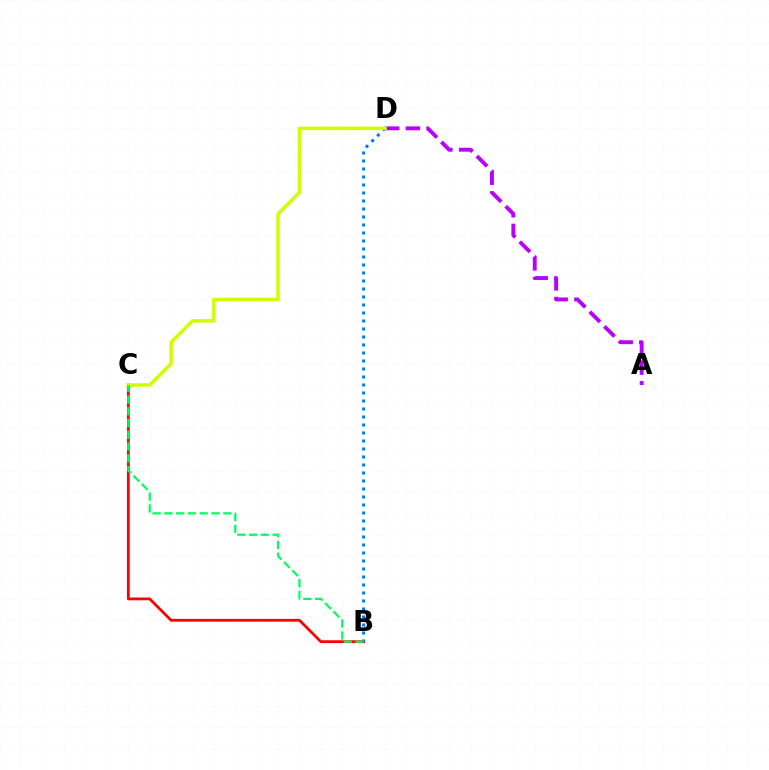{('B', 'C'): [{'color': '#ff0000', 'line_style': 'solid', 'thickness': 2.0}, {'color': '#00ff5c', 'line_style': 'dashed', 'thickness': 1.6}], ('A', 'D'): [{'color': '#b900ff', 'line_style': 'dashed', 'thickness': 2.81}], ('B', 'D'): [{'color': '#0074ff', 'line_style': 'dotted', 'thickness': 2.17}], ('C', 'D'): [{'color': '#d1ff00', 'line_style': 'solid', 'thickness': 2.54}]}